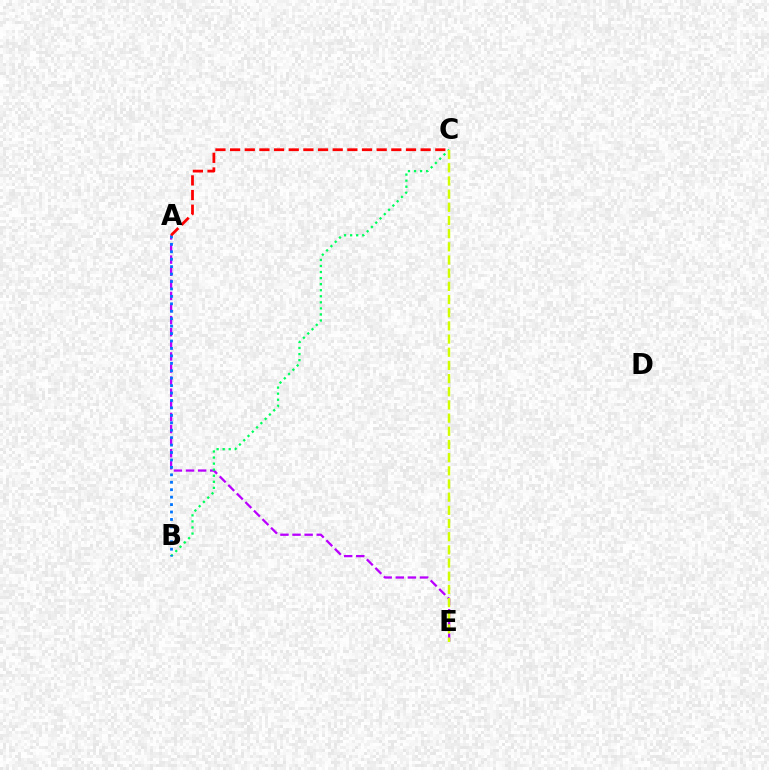{('A', 'E'): [{'color': '#b900ff', 'line_style': 'dashed', 'thickness': 1.64}], ('B', 'C'): [{'color': '#00ff5c', 'line_style': 'dotted', 'thickness': 1.65}], ('A', 'B'): [{'color': '#0074ff', 'line_style': 'dotted', 'thickness': 2.02}], ('A', 'C'): [{'color': '#ff0000', 'line_style': 'dashed', 'thickness': 1.99}], ('C', 'E'): [{'color': '#d1ff00', 'line_style': 'dashed', 'thickness': 1.79}]}